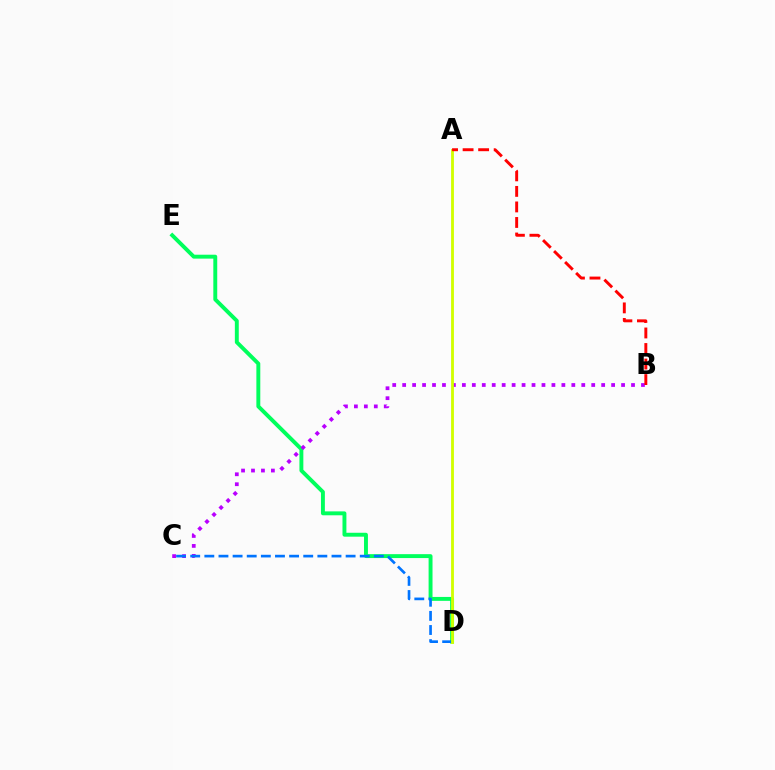{('D', 'E'): [{'color': '#00ff5c', 'line_style': 'solid', 'thickness': 2.81}], ('B', 'C'): [{'color': '#b900ff', 'line_style': 'dotted', 'thickness': 2.7}], ('C', 'D'): [{'color': '#0074ff', 'line_style': 'dashed', 'thickness': 1.92}], ('A', 'D'): [{'color': '#d1ff00', 'line_style': 'solid', 'thickness': 2.04}], ('A', 'B'): [{'color': '#ff0000', 'line_style': 'dashed', 'thickness': 2.11}]}